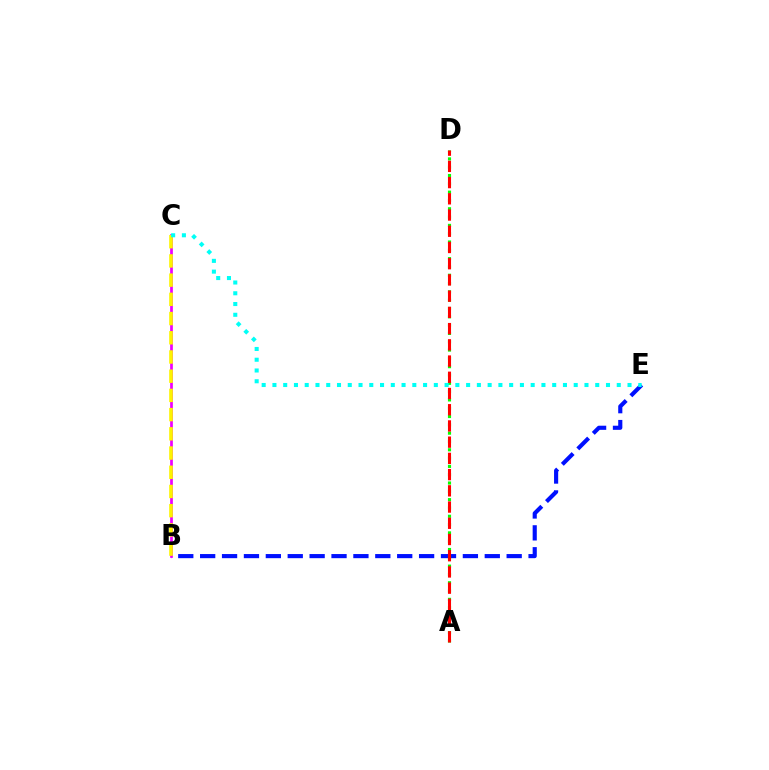{('B', 'E'): [{'color': '#0010ff', 'line_style': 'dashed', 'thickness': 2.97}], ('B', 'C'): [{'color': '#ee00ff', 'line_style': 'solid', 'thickness': 1.96}, {'color': '#fcf500', 'line_style': 'dashed', 'thickness': 2.61}], ('A', 'D'): [{'color': '#08ff00', 'line_style': 'dotted', 'thickness': 2.26}, {'color': '#ff0000', 'line_style': 'dashed', 'thickness': 2.2}], ('C', 'E'): [{'color': '#00fff6', 'line_style': 'dotted', 'thickness': 2.92}]}